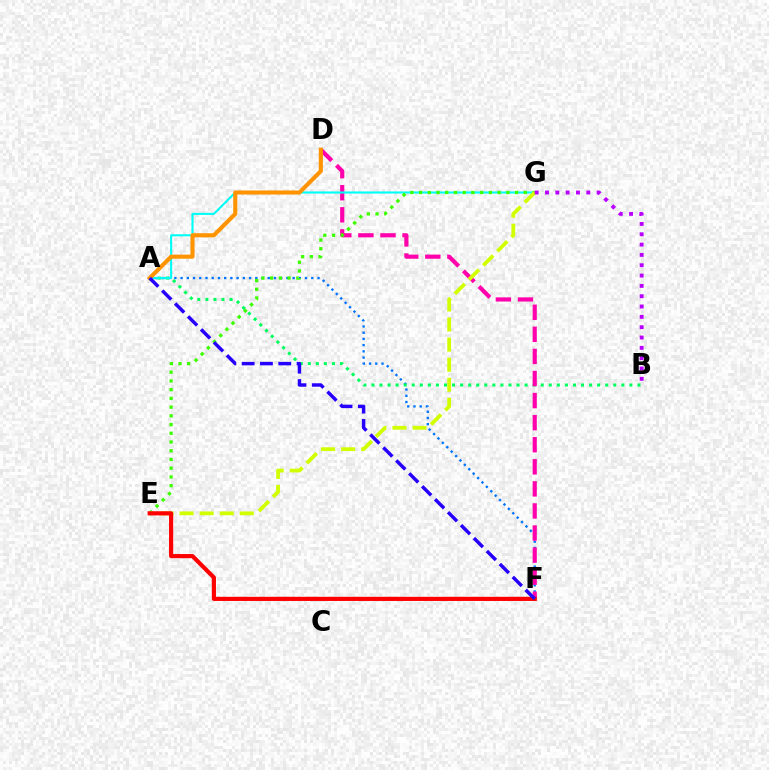{('A', 'F'): [{'color': '#0074ff', 'line_style': 'dotted', 'thickness': 1.69}, {'color': '#2500ff', 'line_style': 'dashed', 'thickness': 2.49}], ('A', 'B'): [{'color': '#00ff5c', 'line_style': 'dotted', 'thickness': 2.19}], ('D', 'F'): [{'color': '#ff00ac', 'line_style': 'dashed', 'thickness': 3.0}], ('A', 'G'): [{'color': '#00fff6', 'line_style': 'solid', 'thickness': 1.51}], ('E', 'G'): [{'color': '#3dff00', 'line_style': 'dotted', 'thickness': 2.37}, {'color': '#d1ff00', 'line_style': 'dashed', 'thickness': 2.73}], ('B', 'G'): [{'color': '#b900ff', 'line_style': 'dotted', 'thickness': 2.81}], ('A', 'D'): [{'color': '#ff9400', 'line_style': 'solid', 'thickness': 2.96}], ('E', 'F'): [{'color': '#ff0000', 'line_style': 'solid', 'thickness': 2.99}]}